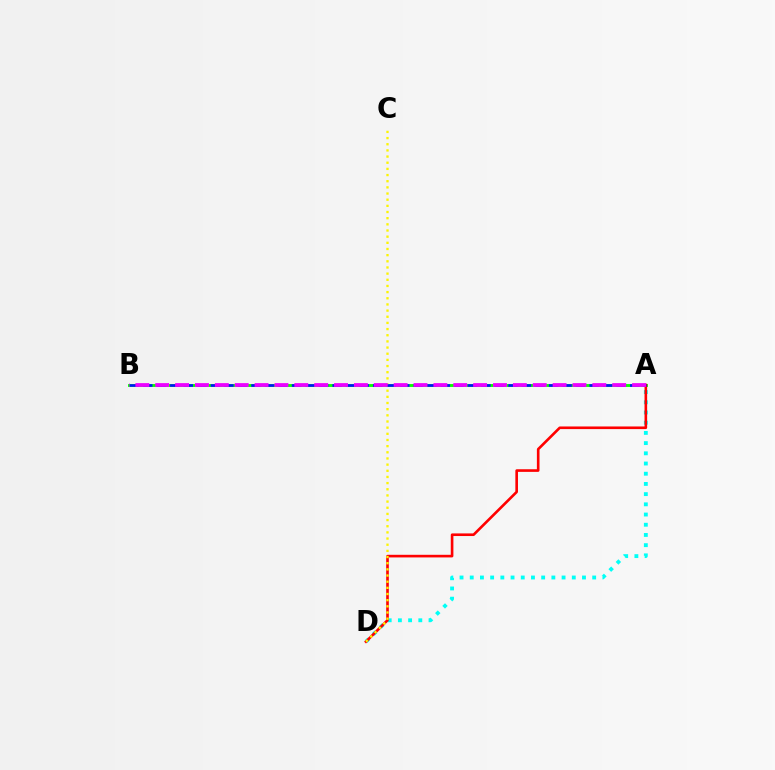{('A', 'B'): [{'color': '#08ff00', 'line_style': 'solid', 'thickness': 2.07}, {'color': '#0010ff', 'line_style': 'dashed', 'thickness': 1.84}, {'color': '#ee00ff', 'line_style': 'dashed', 'thickness': 2.7}], ('A', 'D'): [{'color': '#00fff6', 'line_style': 'dotted', 'thickness': 2.77}, {'color': '#ff0000', 'line_style': 'solid', 'thickness': 1.89}], ('C', 'D'): [{'color': '#fcf500', 'line_style': 'dotted', 'thickness': 1.67}]}